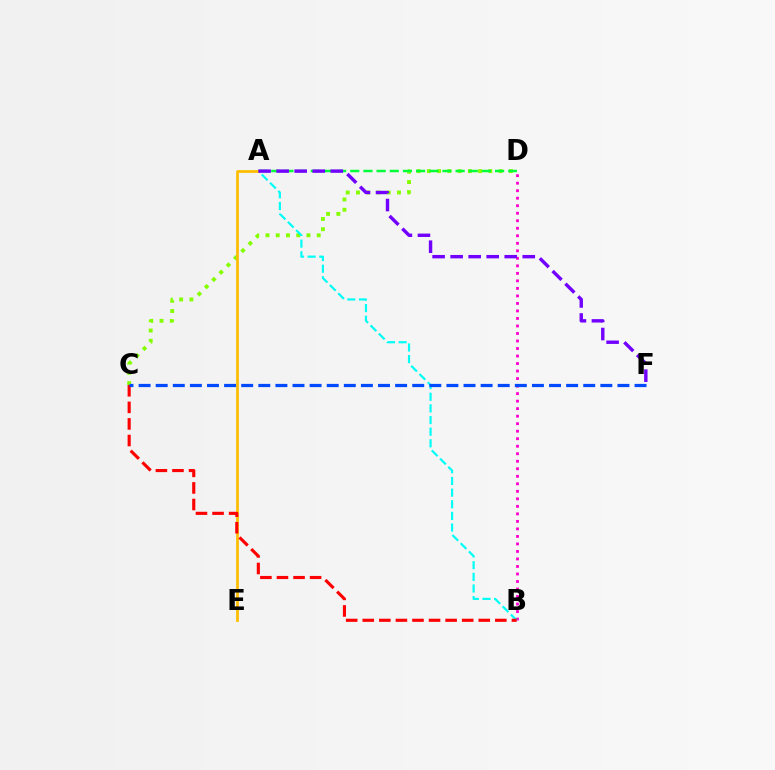{('C', 'D'): [{'color': '#84ff00', 'line_style': 'dotted', 'thickness': 2.79}], ('A', 'D'): [{'color': '#00ff39', 'line_style': 'dashed', 'thickness': 1.79}], ('B', 'D'): [{'color': '#ff00cf', 'line_style': 'dotted', 'thickness': 2.04}], ('A', 'B'): [{'color': '#00fff6', 'line_style': 'dashed', 'thickness': 1.58}], ('A', 'E'): [{'color': '#ffbd00', 'line_style': 'solid', 'thickness': 1.97}], ('B', 'C'): [{'color': '#ff0000', 'line_style': 'dashed', 'thickness': 2.25}], ('A', 'F'): [{'color': '#7200ff', 'line_style': 'dashed', 'thickness': 2.45}], ('C', 'F'): [{'color': '#004bff', 'line_style': 'dashed', 'thickness': 2.32}]}